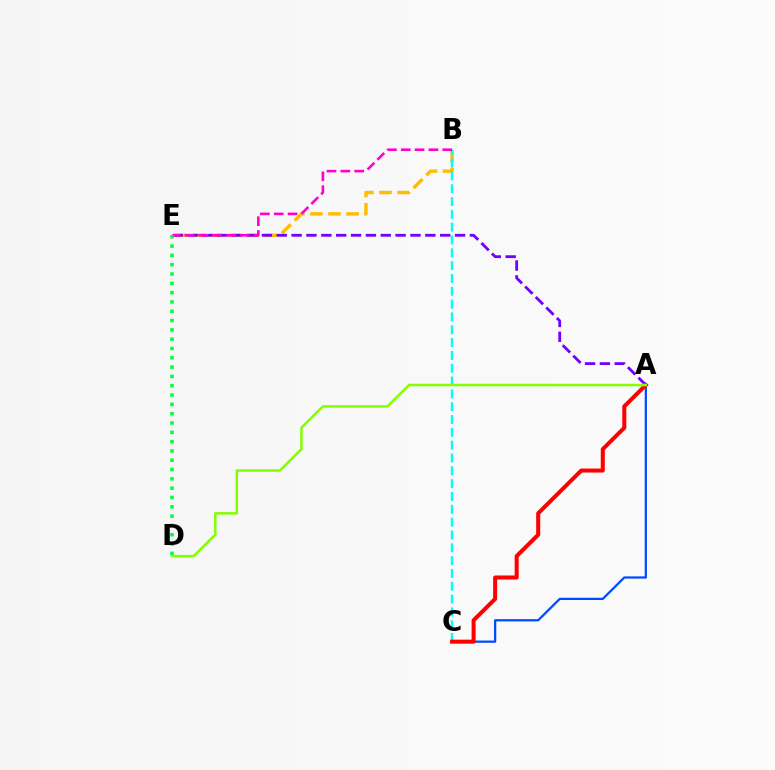{('B', 'E'): [{'color': '#ffbd00', 'line_style': 'dashed', 'thickness': 2.46}, {'color': '#ff00cf', 'line_style': 'dashed', 'thickness': 1.88}], ('B', 'C'): [{'color': '#00fff6', 'line_style': 'dashed', 'thickness': 1.74}], ('A', 'E'): [{'color': '#7200ff', 'line_style': 'dashed', 'thickness': 2.02}], ('A', 'C'): [{'color': '#004bff', 'line_style': 'solid', 'thickness': 1.62}, {'color': '#ff0000', 'line_style': 'solid', 'thickness': 2.9}], ('D', 'E'): [{'color': '#00ff39', 'line_style': 'dotted', 'thickness': 2.53}], ('A', 'D'): [{'color': '#84ff00', 'line_style': 'solid', 'thickness': 1.81}]}